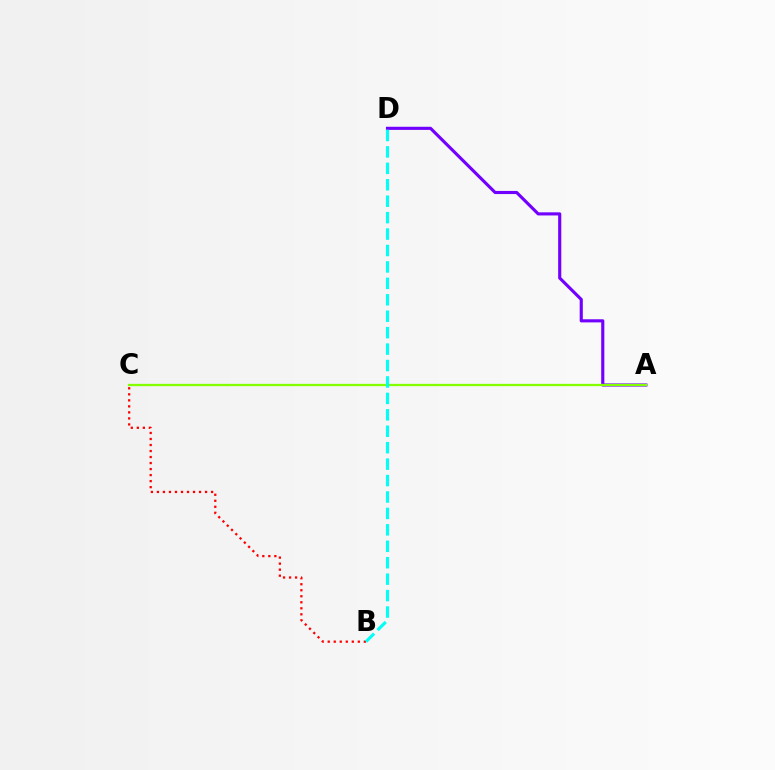{('A', 'D'): [{'color': '#7200ff', 'line_style': 'solid', 'thickness': 2.25}], ('B', 'C'): [{'color': '#ff0000', 'line_style': 'dotted', 'thickness': 1.63}], ('A', 'C'): [{'color': '#84ff00', 'line_style': 'solid', 'thickness': 1.64}], ('B', 'D'): [{'color': '#00fff6', 'line_style': 'dashed', 'thickness': 2.23}]}